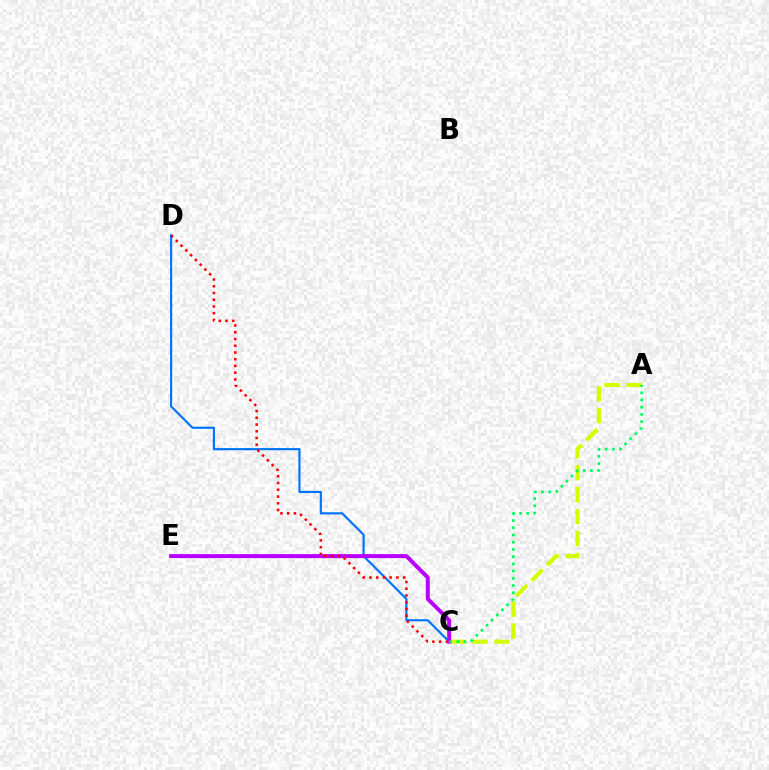{('C', 'D'): [{'color': '#0074ff', 'line_style': 'solid', 'thickness': 1.56}, {'color': '#ff0000', 'line_style': 'dotted', 'thickness': 1.83}], ('A', 'C'): [{'color': '#d1ff00', 'line_style': 'dashed', 'thickness': 2.98}, {'color': '#00ff5c', 'line_style': 'dotted', 'thickness': 1.96}], ('C', 'E'): [{'color': '#b900ff', 'line_style': 'solid', 'thickness': 2.87}]}